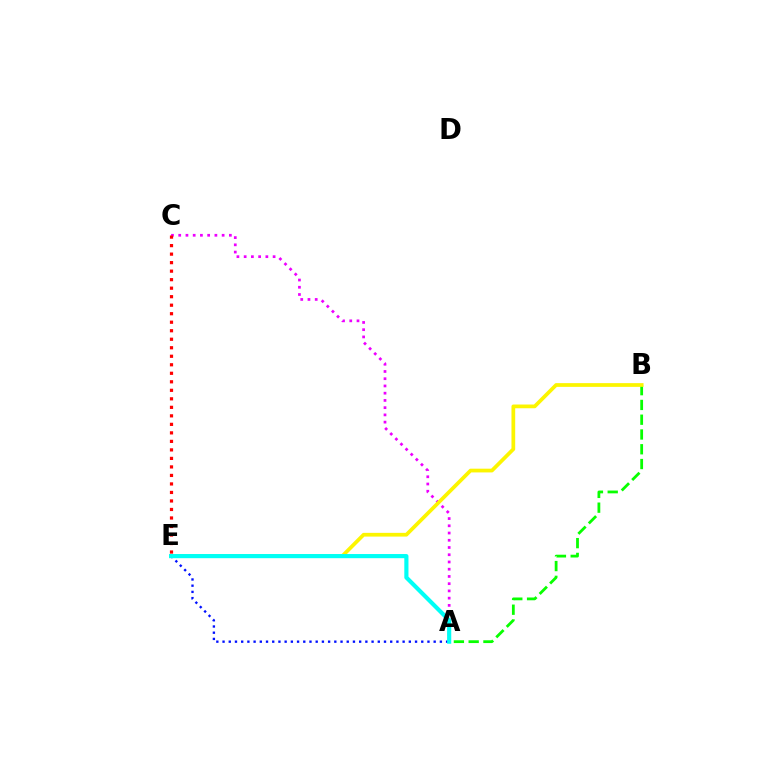{('A', 'B'): [{'color': '#08ff00', 'line_style': 'dashed', 'thickness': 2.01}], ('A', 'C'): [{'color': '#ee00ff', 'line_style': 'dotted', 'thickness': 1.97}], ('B', 'E'): [{'color': '#fcf500', 'line_style': 'solid', 'thickness': 2.69}], ('A', 'E'): [{'color': '#0010ff', 'line_style': 'dotted', 'thickness': 1.69}, {'color': '#00fff6', 'line_style': 'solid', 'thickness': 2.99}], ('C', 'E'): [{'color': '#ff0000', 'line_style': 'dotted', 'thickness': 2.31}]}